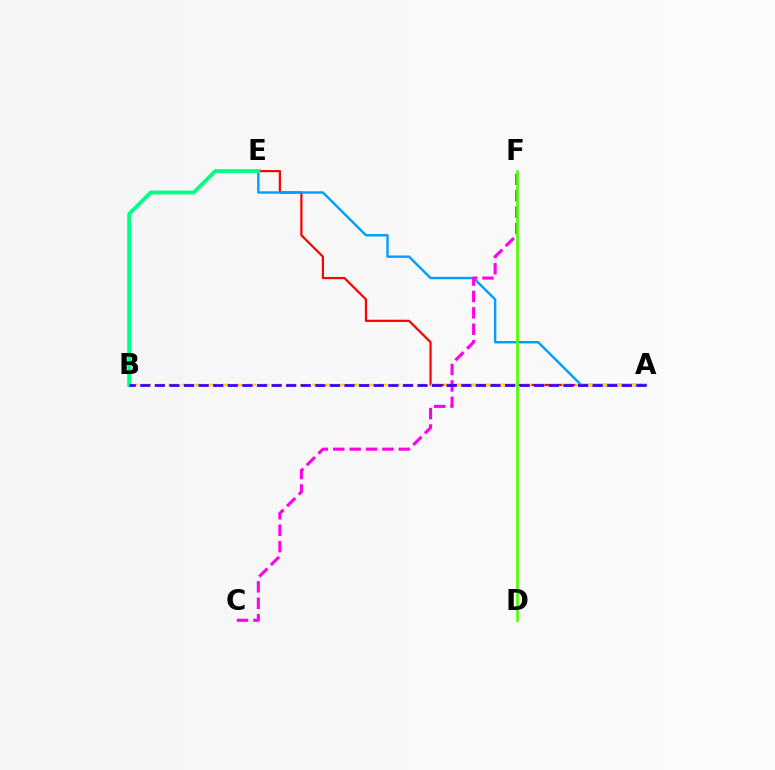{('A', 'E'): [{'color': '#ff0000', 'line_style': 'solid', 'thickness': 1.59}, {'color': '#009eff', 'line_style': 'solid', 'thickness': 1.74}], ('A', 'B'): [{'color': '#ffd500', 'line_style': 'dashed', 'thickness': 1.78}, {'color': '#3700ff', 'line_style': 'dashed', 'thickness': 1.98}], ('C', 'F'): [{'color': '#ff00ed', 'line_style': 'dashed', 'thickness': 2.23}], ('B', 'E'): [{'color': '#00ff86', 'line_style': 'solid', 'thickness': 2.77}], ('D', 'F'): [{'color': '#4fff00', 'line_style': 'solid', 'thickness': 1.92}]}